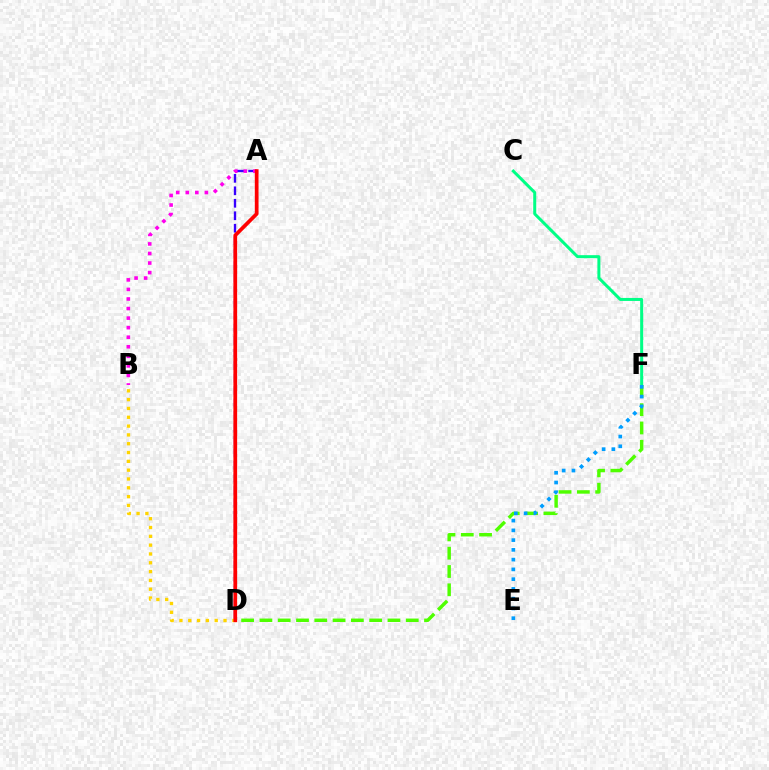{('D', 'F'): [{'color': '#4fff00', 'line_style': 'dashed', 'thickness': 2.49}], ('A', 'D'): [{'color': '#3700ff', 'line_style': 'dashed', 'thickness': 1.7}, {'color': '#ff0000', 'line_style': 'solid', 'thickness': 2.68}], ('A', 'B'): [{'color': '#ff00ed', 'line_style': 'dotted', 'thickness': 2.6}], ('C', 'F'): [{'color': '#00ff86', 'line_style': 'solid', 'thickness': 2.16}], ('E', 'F'): [{'color': '#009eff', 'line_style': 'dotted', 'thickness': 2.65}], ('B', 'D'): [{'color': '#ffd500', 'line_style': 'dotted', 'thickness': 2.4}]}